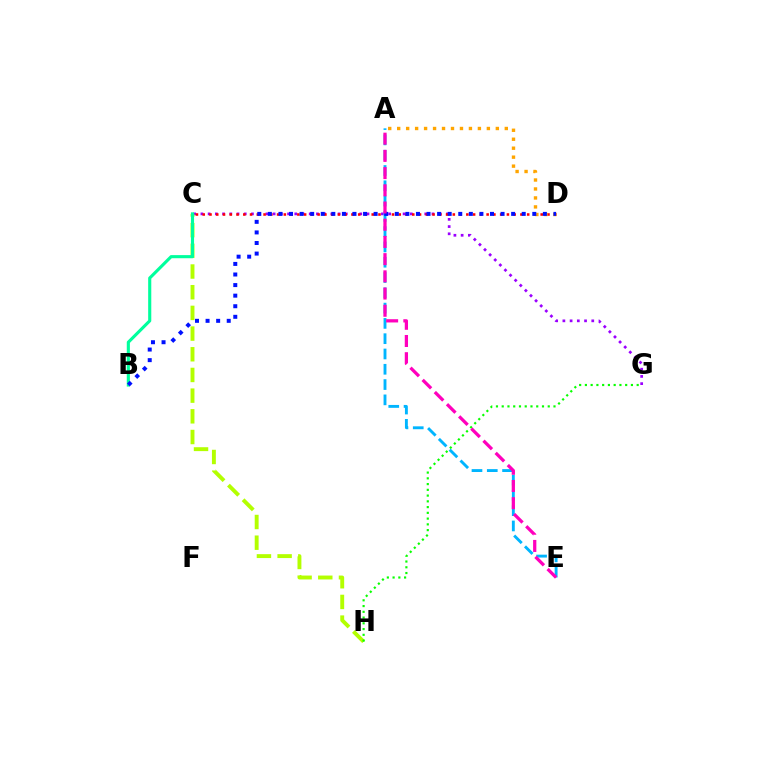{('C', 'G'): [{'color': '#9b00ff', 'line_style': 'dotted', 'thickness': 1.96}], ('C', 'H'): [{'color': '#b3ff00', 'line_style': 'dashed', 'thickness': 2.81}], ('C', 'D'): [{'color': '#ff0000', 'line_style': 'dotted', 'thickness': 1.84}], ('A', 'E'): [{'color': '#00b5ff', 'line_style': 'dashed', 'thickness': 2.08}, {'color': '#ff00bd', 'line_style': 'dashed', 'thickness': 2.34}], ('G', 'H'): [{'color': '#08ff00', 'line_style': 'dotted', 'thickness': 1.56}], ('B', 'C'): [{'color': '#00ff9d', 'line_style': 'solid', 'thickness': 2.24}], ('A', 'D'): [{'color': '#ffa500', 'line_style': 'dotted', 'thickness': 2.44}], ('B', 'D'): [{'color': '#0010ff', 'line_style': 'dotted', 'thickness': 2.87}]}